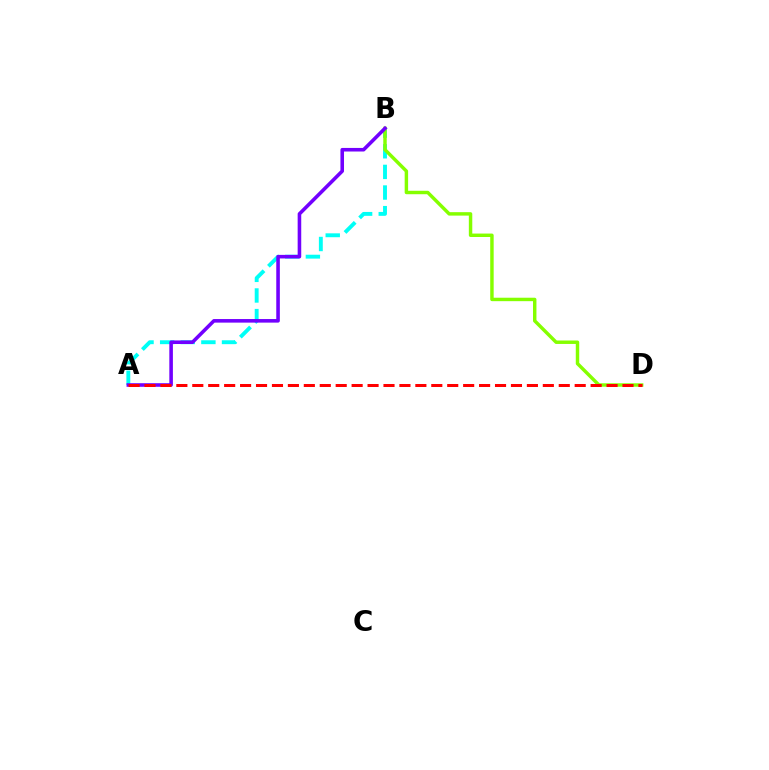{('A', 'B'): [{'color': '#00fff6', 'line_style': 'dashed', 'thickness': 2.8}, {'color': '#7200ff', 'line_style': 'solid', 'thickness': 2.58}], ('B', 'D'): [{'color': '#84ff00', 'line_style': 'solid', 'thickness': 2.48}], ('A', 'D'): [{'color': '#ff0000', 'line_style': 'dashed', 'thickness': 2.16}]}